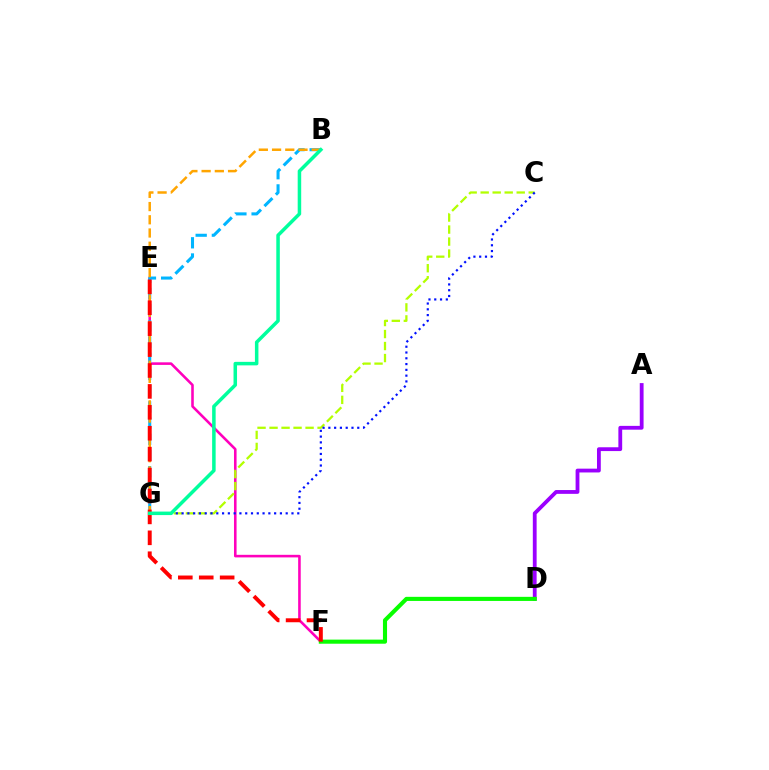{('E', 'F'): [{'color': '#ff00bd', 'line_style': 'solid', 'thickness': 1.86}, {'color': '#ff0000', 'line_style': 'dashed', 'thickness': 2.84}], ('B', 'G'): [{'color': '#00b5ff', 'line_style': 'dashed', 'thickness': 2.2}, {'color': '#ffa500', 'line_style': 'dashed', 'thickness': 1.8}, {'color': '#00ff9d', 'line_style': 'solid', 'thickness': 2.53}], ('A', 'D'): [{'color': '#9b00ff', 'line_style': 'solid', 'thickness': 2.74}], ('D', 'F'): [{'color': '#08ff00', 'line_style': 'solid', 'thickness': 2.95}], ('C', 'G'): [{'color': '#b3ff00', 'line_style': 'dashed', 'thickness': 1.63}, {'color': '#0010ff', 'line_style': 'dotted', 'thickness': 1.57}]}